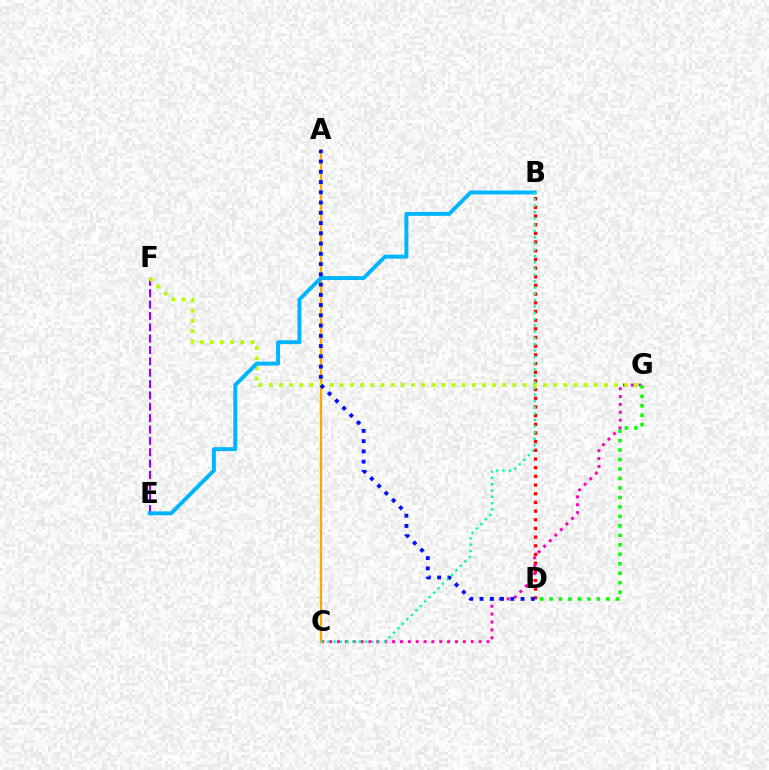{('B', 'D'): [{'color': '#ff0000', 'line_style': 'dotted', 'thickness': 2.36}], ('C', 'G'): [{'color': '#ff00bd', 'line_style': 'dotted', 'thickness': 2.14}], ('D', 'G'): [{'color': '#08ff00', 'line_style': 'dotted', 'thickness': 2.57}], ('A', 'C'): [{'color': '#ffa500', 'line_style': 'solid', 'thickness': 1.63}], ('E', 'F'): [{'color': '#9b00ff', 'line_style': 'dashed', 'thickness': 1.54}], ('F', 'G'): [{'color': '#b3ff00', 'line_style': 'dotted', 'thickness': 2.76}], ('B', 'E'): [{'color': '#00b5ff', 'line_style': 'solid', 'thickness': 2.83}], ('A', 'D'): [{'color': '#0010ff', 'line_style': 'dotted', 'thickness': 2.79}], ('B', 'C'): [{'color': '#00ff9d', 'line_style': 'dotted', 'thickness': 1.71}]}